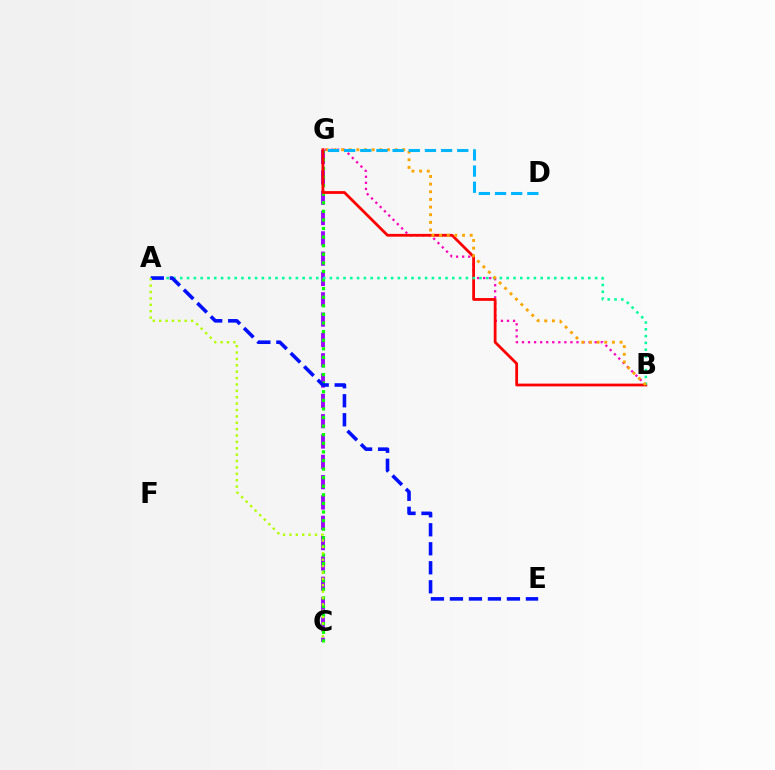{('B', 'G'): [{'color': '#ff00bd', 'line_style': 'dotted', 'thickness': 1.65}, {'color': '#ff0000', 'line_style': 'solid', 'thickness': 2.0}, {'color': '#ffa500', 'line_style': 'dotted', 'thickness': 2.08}], ('C', 'G'): [{'color': '#9b00ff', 'line_style': 'dashed', 'thickness': 2.76}, {'color': '#08ff00', 'line_style': 'dotted', 'thickness': 2.33}], ('A', 'B'): [{'color': '#00ff9d', 'line_style': 'dotted', 'thickness': 1.85}], ('D', 'G'): [{'color': '#00b5ff', 'line_style': 'dashed', 'thickness': 2.2}], ('A', 'E'): [{'color': '#0010ff', 'line_style': 'dashed', 'thickness': 2.58}], ('A', 'C'): [{'color': '#b3ff00', 'line_style': 'dotted', 'thickness': 1.73}]}